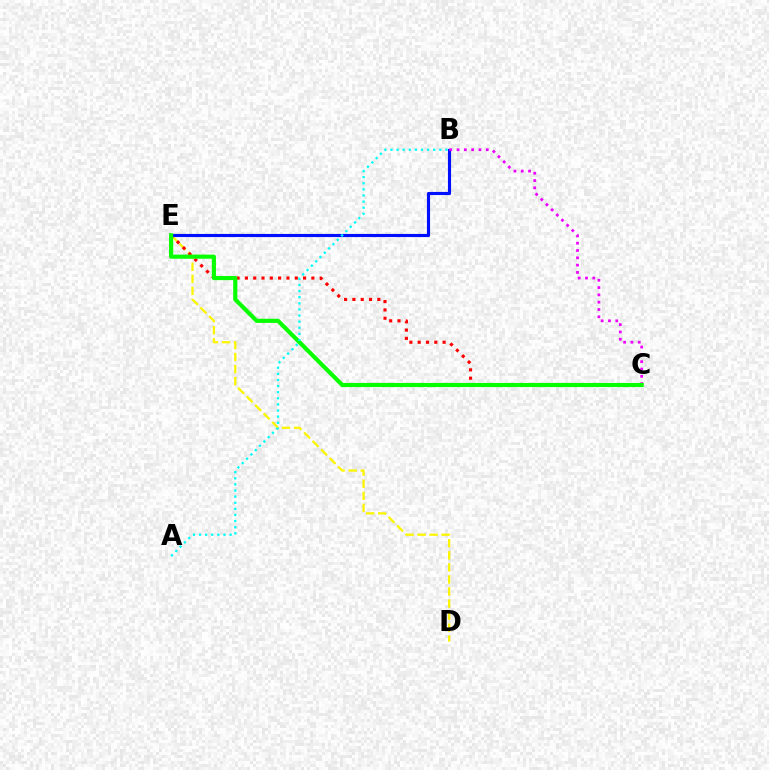{('D', 'E'): [{'color': '#fcf500', 'line_style': 'dashed', 'thickness': 1.64}], ('C', 'E'): [{'color': '#ff0000', 'line_style': 'dotted', 'thickness': 2.26}, {'color': '#08ff00', 'line_style': 'solid', 'thickness': 2.99}], ('B', 'E'): [{'color': '#0010ff', 'line_style': 'solid', 'thickness': 2.25}], ('B', 'C'): [{'color': '#ee00ff', 'line_style': 'dotted', 'thickness': 1.99}], ('A', 'B'): [{'color': '#00fff6', 'line_style': 'dotted', 'thickness': 1.66}]}